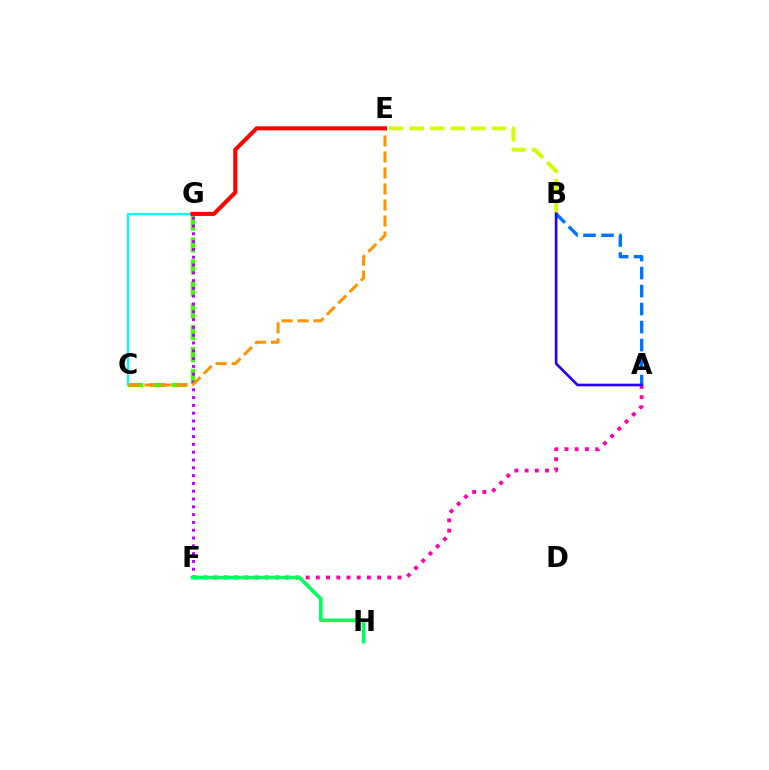{('A', 'F'): [{'color': '#ff00ac', 'line_style': 'dotted', 'thickness': 2.78}], ('C', 'G'): [{'color': '#3dff00', 'line_style': 'dashed', 'thickness': 2.98}, {'color': '#00fff6', 'line_style': 'solid', 'thickness': 1.56}], ('B', 'E'): [{'color': '#d1ff00', 'line_style': 'dashed', 'thickness': 2.79}], ('A', 'B'): [{'color': '#0074ff', 'line_style': 'dashed', 'thickness': 2.44}, {'color': '#2500ff', 'line_style': 'solid', 'thickness': 1.91}], ('F', 'G'): [{'color': '#b900ff', 'line_style': 'dotted', 'thickness': 2.12}], ('C', 'E'): [{'color': '#ff9400', 'line_style': 'dashed', 'thickness': 2.18}], ('E', 'G'): [{'color': '#ff0000', 'line_style': 'solid', 'thickness': 2.93}], ('F', 'H'): [{'color': '#00ff5c', 'line_style': 'solid', 'thickness': 2.59}]}